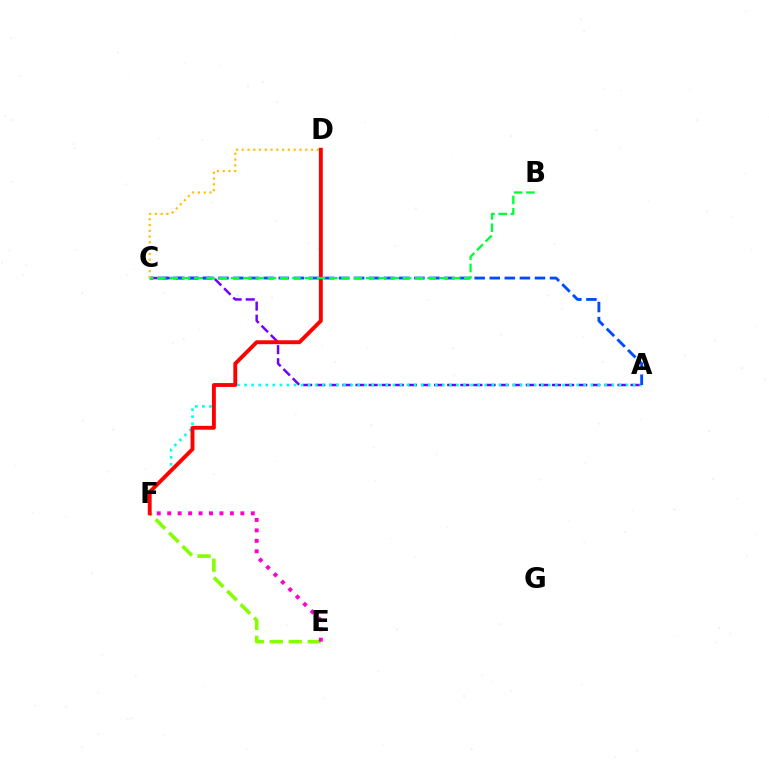{('A', 'C'): [{'color': '#7200ff', 'line_style': 'dashed', 'thickness': 1.78}, {'color': '#004bff', 'line_style': 'dashed', 'thickness': 2.05}], ('A', 'F'): [{'color': '#00fff6', 'line_style': 'dotted', 'thickness': 1.92}], ('E', 'F'): [{'color': '#84ff00', 'line_style': 'dashed', 'thickness': 2.58}, {'color': '#ff00cf', 'line_style': 'dotted', 'thickness': 2.84}], ('D', 'F'): [{'color': '#ff0000', 'line_style': 'solid', 'thickness': 2.79}], ('B', 'C'): [{'color': '#00ff39', 'line_style': 'dashed', 'thickness': 1.67}], ('C', 'D'): [{'color': '#ffbd00', 'line_style': 'dotted', 'thickness': 1.57}]}